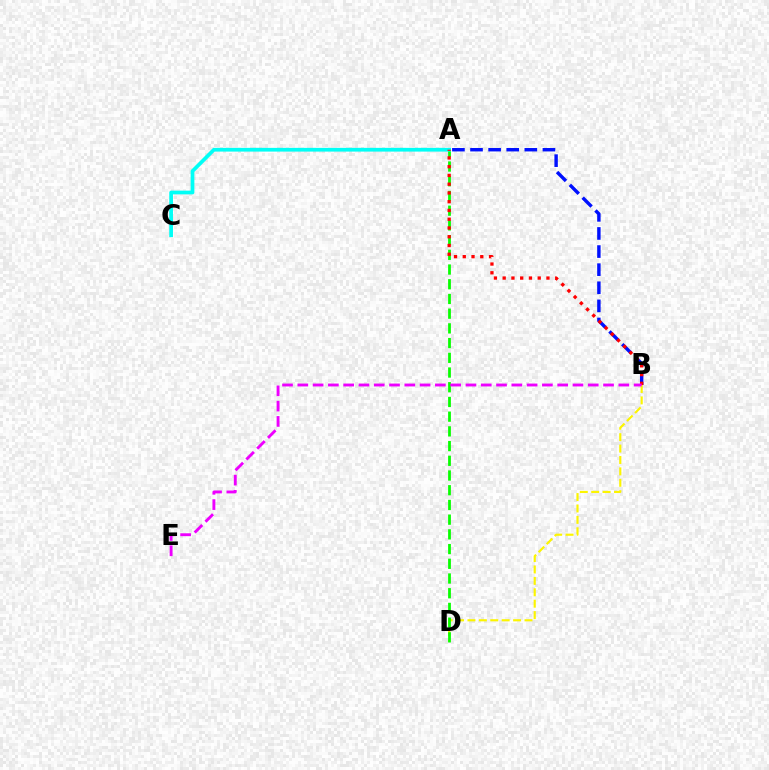{('A', 'B'): [{'color': '#0010ff', 'line_style': 'dashed', 'thickness': 2.46}, {'color': '#ff0000', 'line_style': 'dotted', 'thickness': 2.38}], ('B', 'D'): [{'color': '#fcf500', 'line_style': 'dashed', 'thickness': 1.55}], ('A', 'D'): [{'color': '#08ff00', 'line_style': 'dashed', 'thickness': 2.0}], ('A', 'C'): [{'color': '#00fff6', 'line_style': 'solid', 'thickness': 2.69}], ('B', 'E'): [{'color': '#ee00ff', 'line_style': 'dashed', 'thickness': 2.08}]}